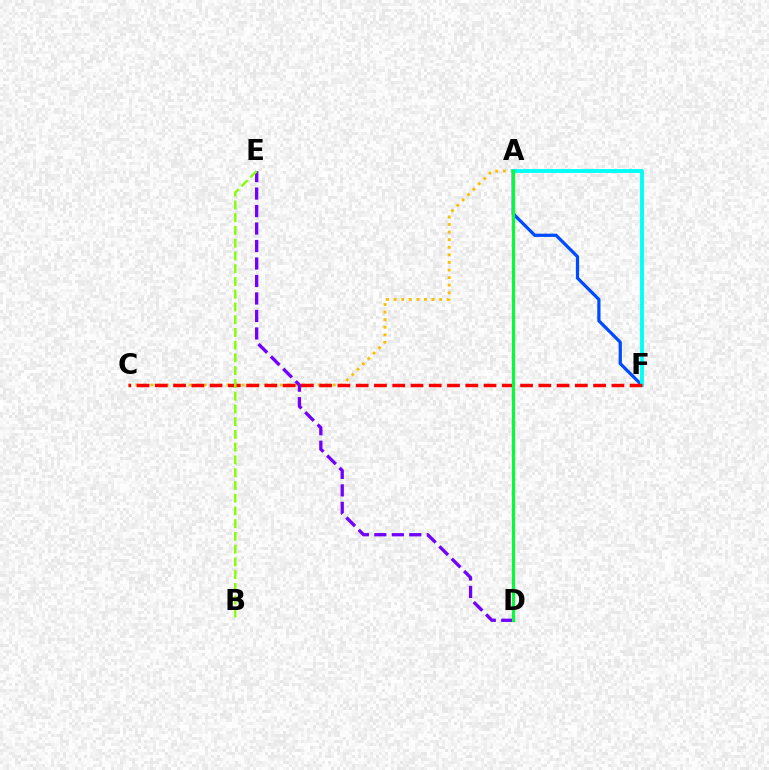{('A', 'F'): [{'color': '#004bff', 'line_style': 'solid', 'thickness': 2.33}, {'color': '#00fff6', 'line_style': 'solid', 'thickness': 2.76}], ('A', 'C'): [{'color': '#ffbd00', 'line_style': 'dotted', 'thickness': 2.06}], ('D', 'E'): [{'color': '#7200ff', 'line_style': 'dashed', 'thickness': 2.38}], ('C', 'F'): [{'color': '#ff0000', 'line_style': 'dashed', 'thickness': 2.48}], ('B', 'E'): [{'color': '#84ff00', 'line_style': 'dashed', 'thickness': 1.73}], ('A', 'D'): [{'color': '#ff00cf', 'line_style': 'solid', 'thickness': 2.29}, {'color': '#00ff39', 'line_style': 'solid', 'thickness': 2.19}]}